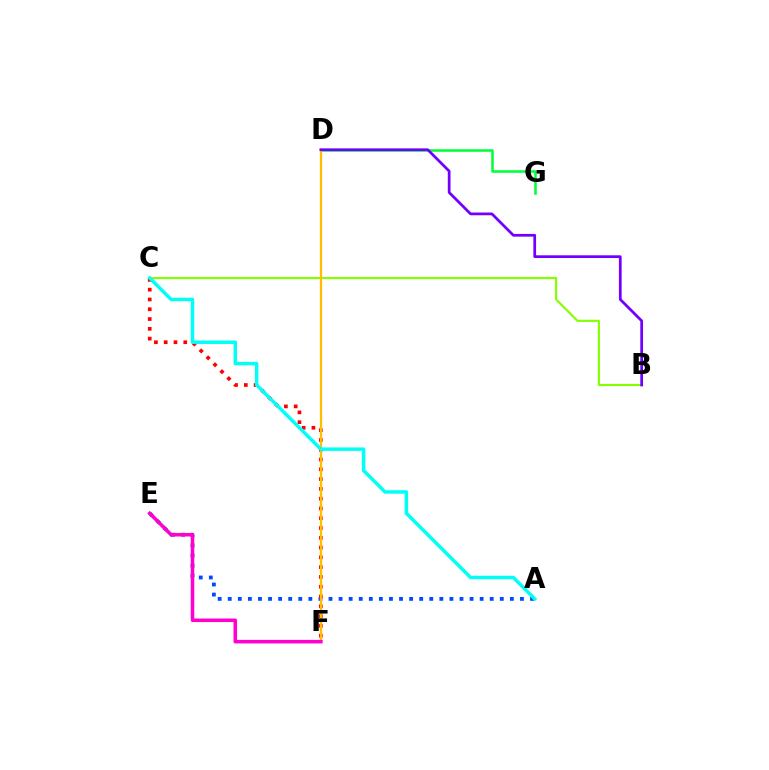{('D', 'G'): [{'color': '#00ff39', 'line_style': 'solid', 'thickness': 1.83}], ('B', 'C'): [{'color': '#84ff00', 'line_style': 'solid', 'thickness': 1.54}], ('A', 'E'): [{'color': '#004bff', 'line_style': 'dotted', 'thickness': 2.74}], ('C', 'F'): [{'color': '#ff0000', 'line_style': 'dotted', 'thickness': 2.66}], ('D', 'F'): [{'color': '#ffbd00', 'line_style': 'solid', 'thickness': 1.64}], ('A', 'C'): [{'color': '#00fff6', 'line_style': 'solid', 'thickness': 2.5}], ('B', 'D'): [{'color': '#7200ff', 'line_style': 'solid', 'thickness': 1.97}], ('E', 'F'): [{'color': '#ff00cf', 'line_style': 'solid', 'thickness': 2.55}]}